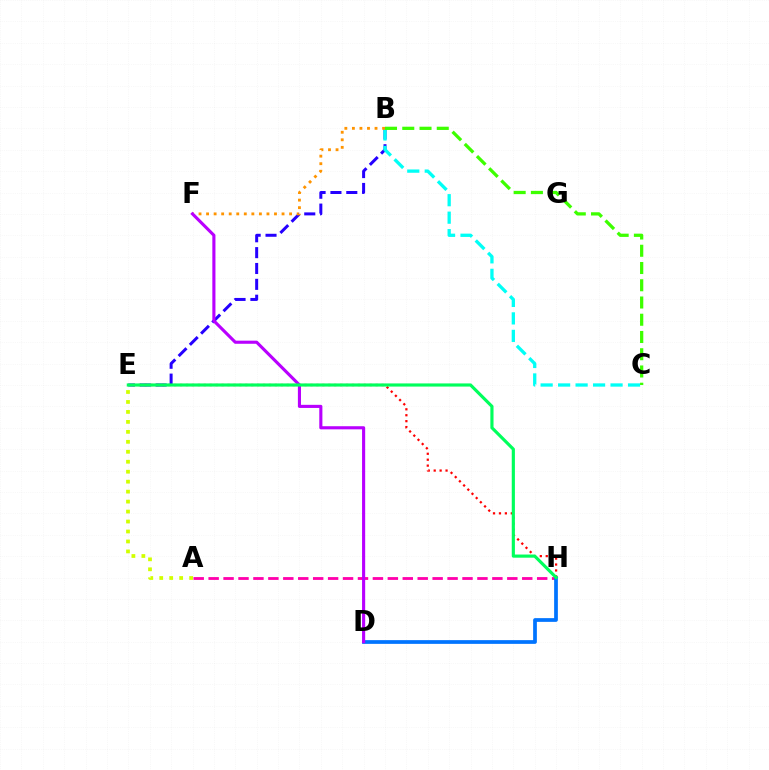{('B', 'E'): [{'color': '#2500ff', 'line_style': 'dashed', 'thickness': 2.15}], ('A', 'E'): [{'color': '#d1ff00', 'line_style': 'dotted', 'thickness': 2.71}], ('B', 'C'): [{'color': '#00fff6', 'line_style': 'dashed', 'thickness': 2.37}, {'color': '#3dff00', 'line_style': 'dashed', 'thickness': 2.34}], ('B', 'F'): [{'color': '#ff9400', 'line_style': 'dotted', 'thickness': 2.05}], ('A', 'H'): [{'color': '#ff00ac', 'line_style': 'dashed', 'thickness': 2.03}], ('D', 'H'): [{'color': '#0074ff', 'line_style': 'solid', 'thickness': 2.68}], ('E', 'H'): [{'color': '#ff0000', 'line_style': 'dotted', 'thickness': 1.61}, {'color': '#00ff5c', 'line_style': 'solid', 'thickness': 2.27}], ('D', 'F'): [{'color': '#b900ff', 'line_style': 'solid', 'thickness': 2.24}]}